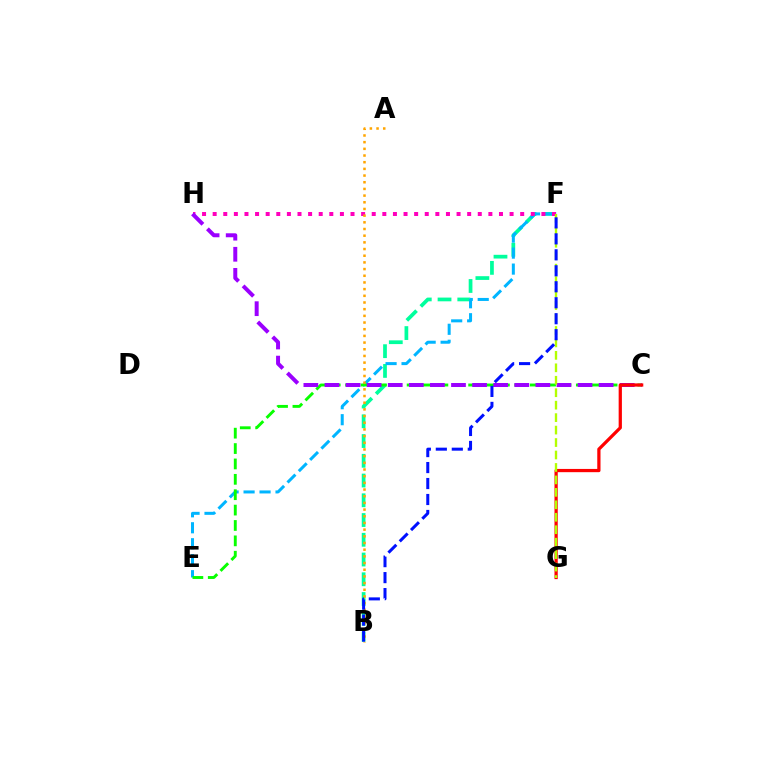{('B', 'F'): [{'color': '#00ff9d', 'line_style': 'dashed', 'thickness': 2.68}, {'color': '#0010ff', 'line_style': 'dashed', 'thickness': 2.17}], ('E', 'F'): [{'color': '#00b5ff', 'line_style': 'dashed', 'thickness': 2.17}], ('C', 'E'): [{'color': '#08ff00', 'line_style': 'dashed', 'thickness': 2.09}], ('F', 'H'): [{'color': '#ff00bd', 'line_style': 'dotted', 'thickness': 2.88}], ('C', 'H'): [{'color': '#9b00ff', 'line_style': 'dashed', 'thickness': 2.87}], ('C', 'G'): [{'color': '#ff0000', 'line_style': 'solid', 'thickness': 2.33}], ('A', 'B'): [{'color': '#ffa500', 'line_style': 'dotted', 'thickness': 1.82}], ('F', 'G'): [{'color': '#b3ff00', 'line_style': 'dashed', 'thickness': 1.69}]}